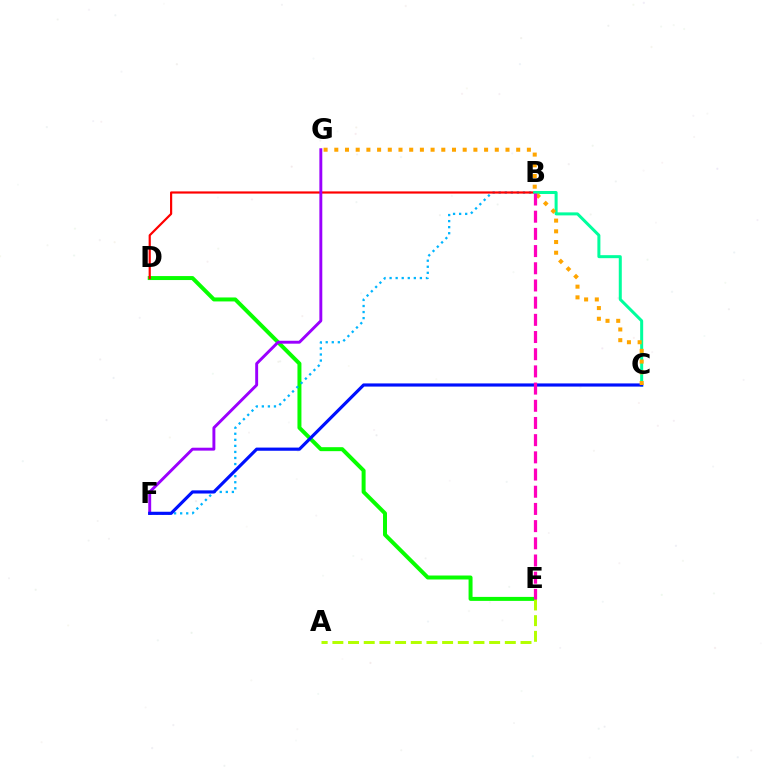{('D', 'E'): [{'color': '#08ff00', 'line_style': 'solid', 'thickness': 2.86}], ('B', 'F'): [{'color': '#00b5ff', 'line_style': 'dotted', 'thickness': 1.65}], ('B', 'D'): [{'color': '#ff0000', 'line_style': 'solid', 'thickness': 1.58}], ('A', 'E'): [{'color': '#b3ff00', 'line_style': 'dashed', 'thickness': 2.13}], ('F', 'G'): [{'color': '#9b00ff', 'line_style': 'solid', 'thickness': 2.1}], ('B', 'C'): [{'color': '#00ff9d', 'line_style': 'solid', 'thickness': 2.17}], ('C', 'F'): [{'color': '#0010ff', 'line_style': 'solid', 'thickness': 2.28}], ('C', 'G'): [{'color': '#ffa500', 'line_style': 'dotted', 'thickness': 2.91}], ('B', 'E'): [{'color': '#ff00bd', 'line_style': 'dashed', 'thickness': 2.34}]}